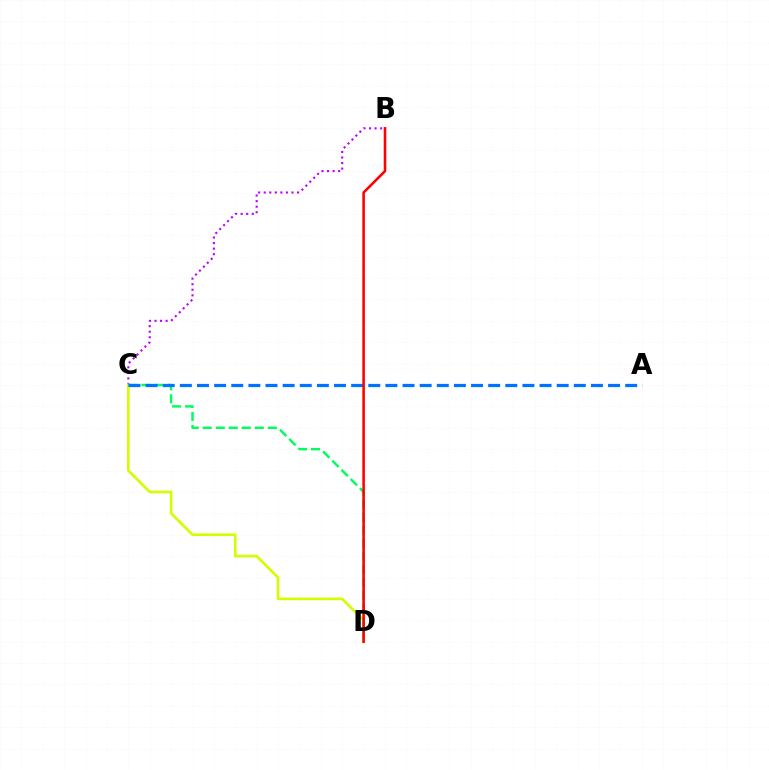{('B', 'C'): [{'color': '#b900ff', 'line_style': 'dotted', 'thickness': 1.51}], ('C', 'D'): [{'color': '#d1ff00', 'line_style': 'solid', 'thickness': 1.91}, {'color': '#00ff5c', 'line_style': 'dashed', 'thickness': 1.77}], ('A', 'C'): [{'color': '#0074ff', 'line_style': 'dashed', 'thickness': 2.33}], ('B', 'D'): [{'color': '#ff0000', 'line_style': 'solid', 'thickness': 1.85}]}